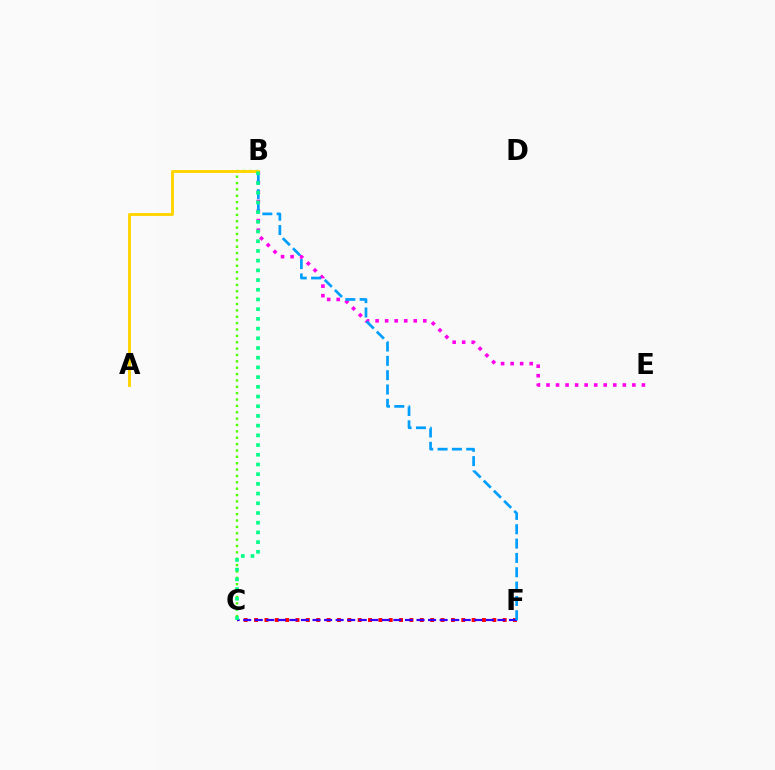{('C', 'F'): [{'color': '#ff0000', 'line_style': 'dotted', 'thickness': 2.81}, {'color': '#3700ff', 'line_style': 'dashed', 'thickness': 1.57}], ('B', 'E'): [{'color': '#ff00ed', 'line_style': 'dotted', 'thickness': 2.59}], ('B', 'C'): [{'color': '#4fff00', 'line_style': 'dotted', 'thickness': 1.73}, {'color': '#00ff86', 'line_style': 'dotted', 'thickness': 2.64}], ('A', 'B'): [{'color': '#ffd500', 'line_style': 'solid', 'thickness': 2.09}], ('B', 'F'): [{'color': '#009eff', 'line_style': 'dashed', 'thickness': 1.95}]}